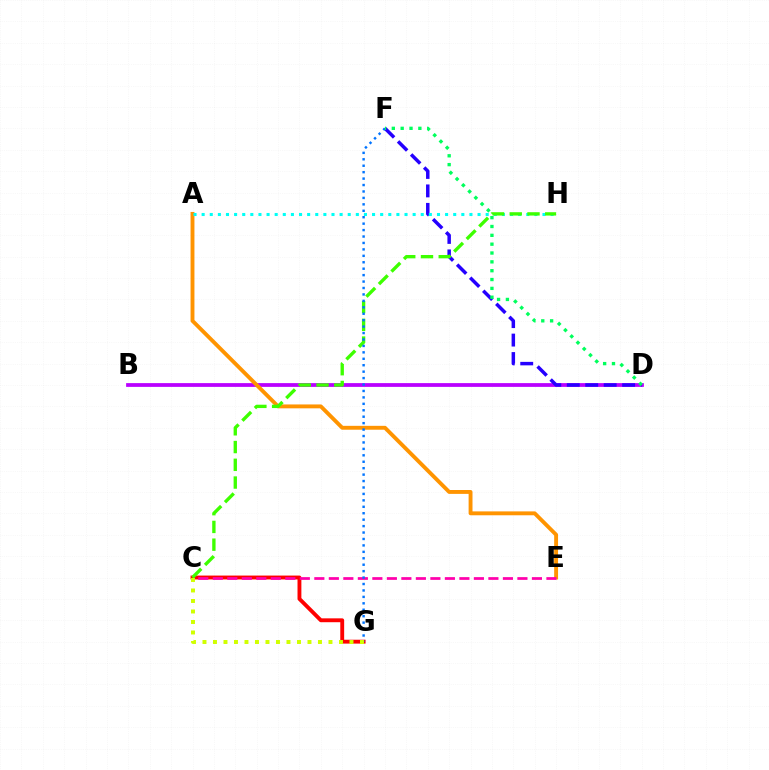{('B', 'D'): [{'color': '#b900ff', 'line_style': 'solid', 'thickness': 2.71}], ('C', 'G'): [{'color': '#ff0000', 'line_style': 'solid', 'thickness': 2.79}, {'color': '#d1ff00', 'line_style': 'dotted', 'thickness': 2.85}], ('D', 'F'): [{'color': '#2500ff', 'line_style': 'dashed', 'thickness': 2.51}, {'color': '#00ff5c', 'line_style': 'dotted', 'thickness': 2.4}], ('A', 'E'): [{'color': '#ff9400', 'line_style': 'solid', 'thickness': 2.8}], ('A', 'H'): [{'color': '#00fff6', 'line_style': 'dotted', 'thickness': 2.2}], ('C', 'E'): [{'color': '#ff00ac', 'line_style': 'dashed', 'thickness': 1.97}], ('C', 'H'): [{'color': '#3dff00', 'line_style': 'dashed', 'thickness': 2.41}], ('F', 'G'): [{'color': '#0074ff', 'line_style': 'dotted', 'thickness': 1.75}]}